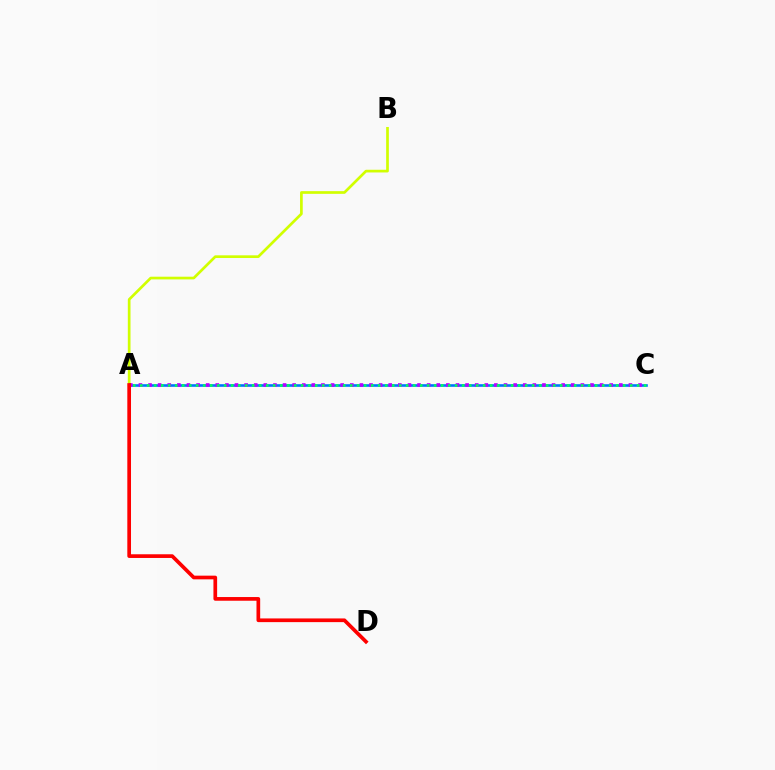{('A', 'C'): [{'color': '#0074ff', 'line_style': 'solid', 'thickness': 1.88}, {'color': '#b900ff', 'line_style': 'dotted', 'thickness': 2.61}, {'color': '#00ff5c', 'line_style': 'dotted', 'thickness': 1.9}], ('A', 'B'): [{'color': '#d1ff00', 'line_style': 'solid', 'thickness': 1.94}], ('A', 'D'): [{'color': '#ff0000', 'line_style': 'solid', 'thickness': 2.66}]}